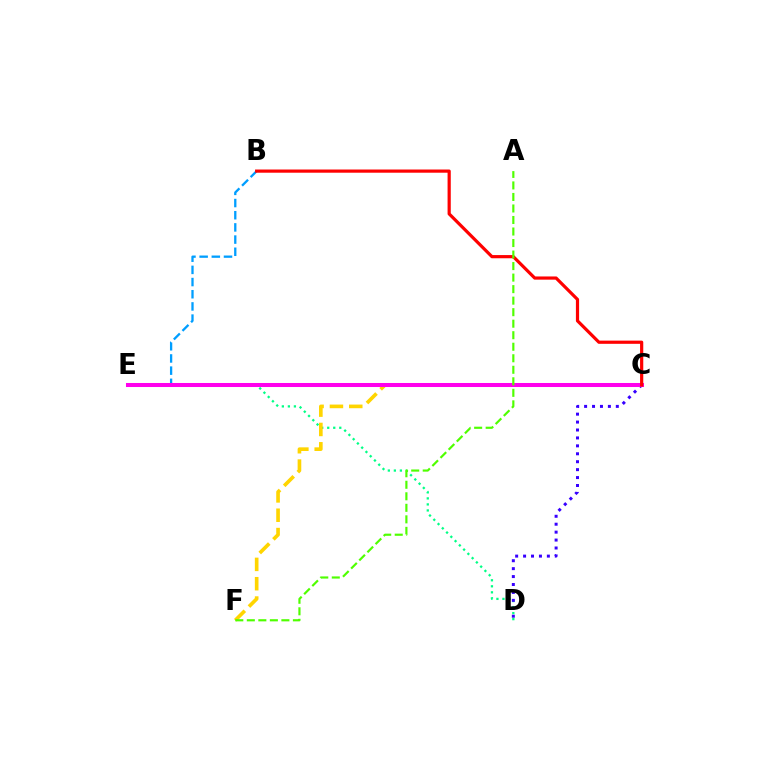{('D', 'E'): [{'color': '#00ff86', 'line_style': 'dotted', 'thickness': 1.64}], ('C', 'D'): [{'color': '#3700ff', 'line_style': 'dotted', 'thickness': 2.15}], ('B', 'E'): [{'color': '#009eff', 'line_style': 'dashed', 'thickness': 1.65}], ('C', 'F'): [{'color': '#ffd500', 'line_style': 'dashed', 'thickness': 2.63}], ('C', 'E'): [{'color': '#ff00ed', 'line_style': 'solid', 'thickness': 2.9}], ('B', 'C'): [{'color': '#ff0000', 'line_style': 'solid', 'thickness': 2.3}], ('A', 'F'): [{'color': '#4fff00', 'line_style': 'dashed', 'thickness': 1.57}]}